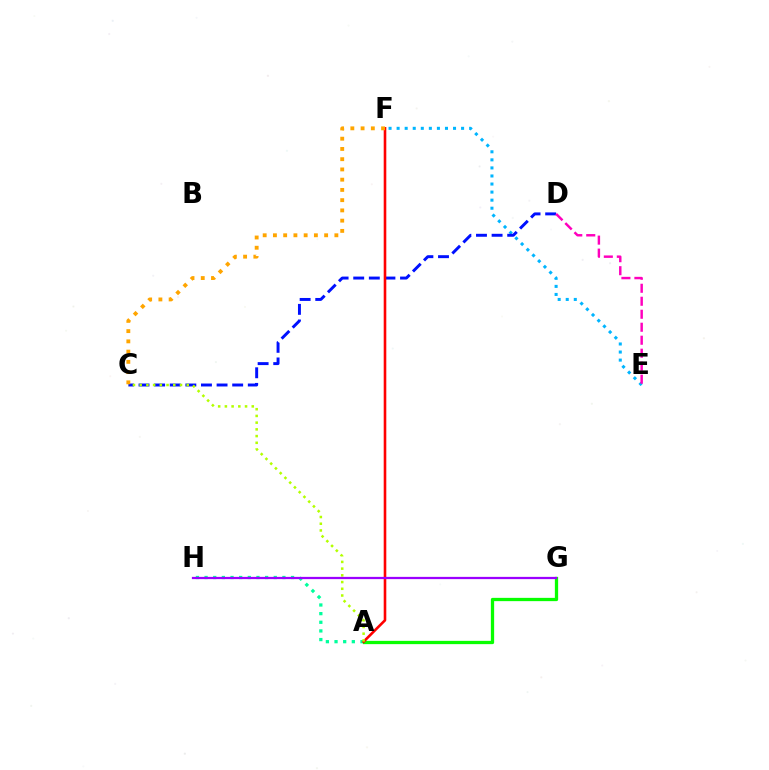{('E', 'F'): [{'color': '#00b5ff', 'line_style': 'dotted', 'thickness': 2.19}], ('A', 'H'): [{'color': '#00ff9d', 'line_style': 'dotted', 'thickness': 2.35}], ('A', 'G'): [{'color': '#08ff00', 'line_style': 'solid', 'thickness': 2.36}], ('C', 'D'): [{'color': '#0010ff', 'line_style': 'dashed', 'thickness': 2.12}], ('A', 'F'): [{'color': '#ff0000', 'line_style': 'solid', 'thickness': 1.87}], ('A', 'C'): [{'color': '#b3ff00', 'line_style': 'dotted', 'thickness': 1.83}], ('G', 'H'): [{'color': '#9b00ff', 'line_style': 'solid', 'thickness': 1.62}], ('D', 'E'): [{'color': '#ff00bd', 'line_style': 'dashed', 'thickness': 1.76}], ('C', 'F'): [{'color': '#ffa500', 'line_style': 'dotted', 'thickness': 2.78}]}